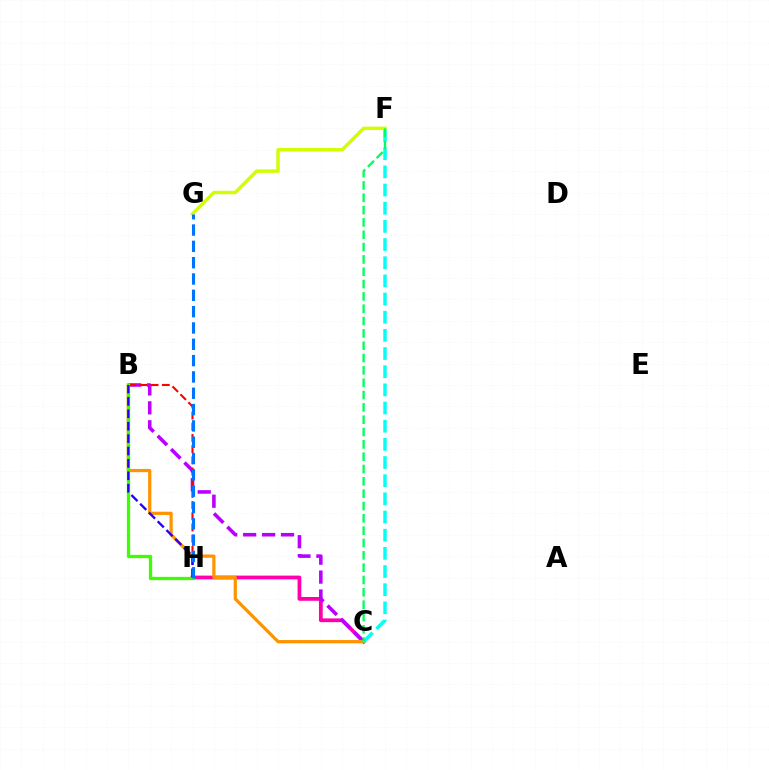{('C', 'H'): [{'color': '#ff00ac', 'line_style': 'solid', 'thickness': 2.72}], ('B', 'C'): [{'color': '#b900ff', 'line_style': 'dashed', 'thickness': 2.57}, {'color': '#ff9400', 'line_style': 'solid', 'thickness': 2.33}], ('B', 'H'): [{'color': '#ff0000', 'line_style': 'dashed', 'thickness': 1.52}, {'color': '#3dff00', 'line_style': 'solid', 'thickness': 2.36}, {'color': '#2500ff', 'line_style': 'dashed', 'thickness': 1.68}], ('C', 'F'): [{'color': '#00fff6', 'line_style': 'dashed', 'thickness': 2.47}, {'color': '#00ff5c', 'line_style': 'dashed', 'thickness': 1.68}], ('F', 'G'): [{'color': '#d1ff00', 'line_style': 'solid', 'thickness': 2.47}], ('G', 'H'): [{'color': '#0074ff', 'line_style': 'dashed', 'thickness': 2.22}]}